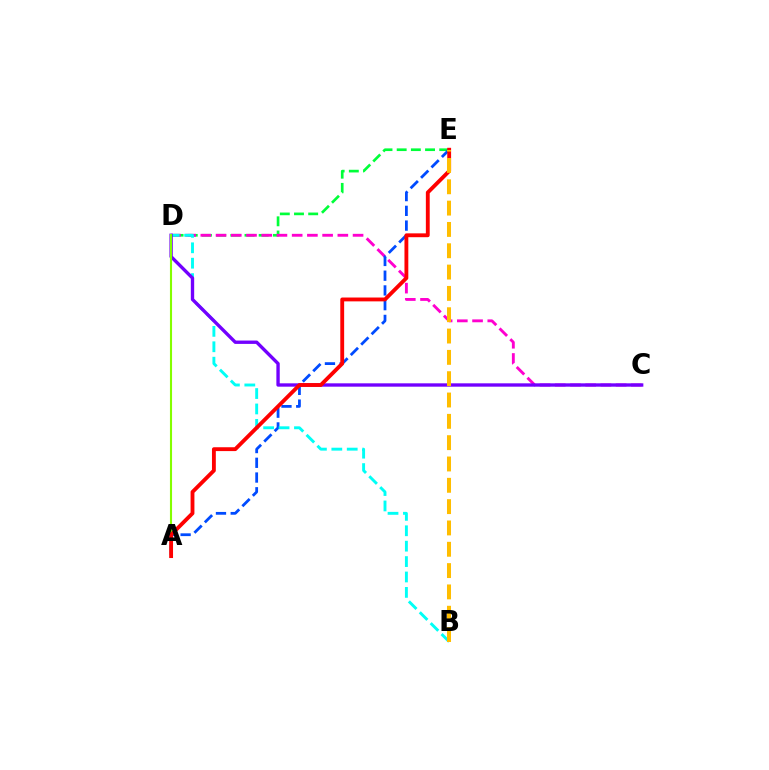{('D', 'E'): [{'color': '#00ff39', 'line_style': 'dashed', 'thickness': 1.93}], ('C', 'D'): [{'color': '#ff00cf', 'line_style': 'dashed', 'thickness': 2.07}, {'color': '#7200ff', 'line_style': 'solid', 'thickness': 2.42}], ('A', 'E'): [{'color': '#004bff', 'line_style': 'dashed', 'thickness': 2.0}, {'color': '#ff0000', 'line_style': 'solid', 'thickness': 2.77}], ('B', 'D'): [{'color': '#00fff6', 'line_style': 'dashed', 'thickness': 2.09}], ('A', 'D'): [{'color': '#84ff00', 'line_style': 'solid', 'thickness': 1.52}], ('B', 'E'): [{'color': '#ffbd00', 'line_style': 'dashed', 'thickness': 2.9}]}